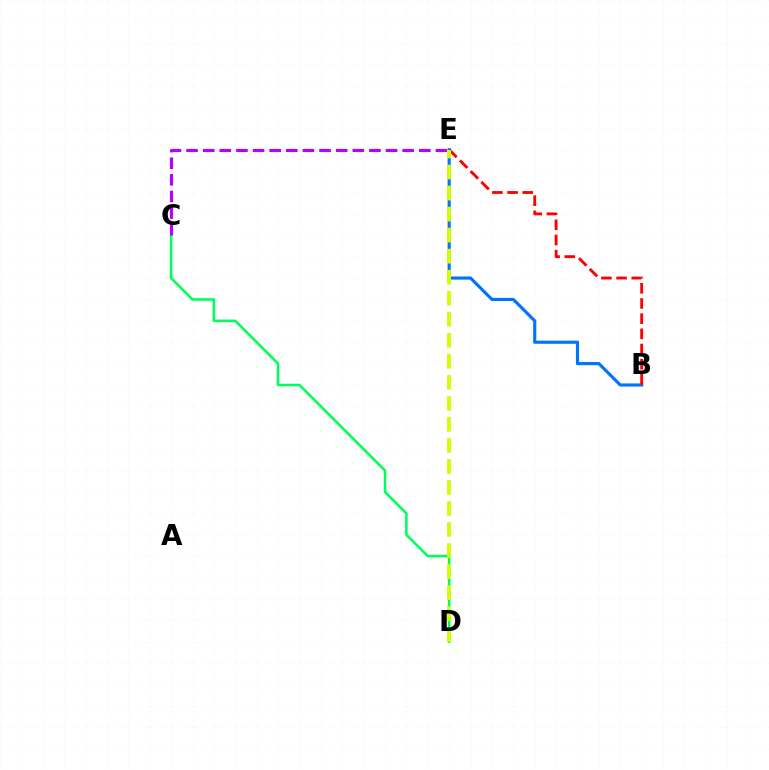{('B', 'E'): [{'color': '#0074ff', 'line_style': 'solid', 'thickness': 2.27}, {'color': '#ff0000', 'line_style': 'dashed', 'thickness': 2.06}], ('C', 'D'): [{'color': '#00ff5c', 'line_style': 'solid', 'thickness': 1.87}], ('C', 'E'): [{'color': '#b900ff', 'line_style': 'dashed', 'thickness': 2.26}], ('D', 'E'): [{'color': '#d1ff00', 'line_style': 'dashed', 'thickness': 2.86}]}